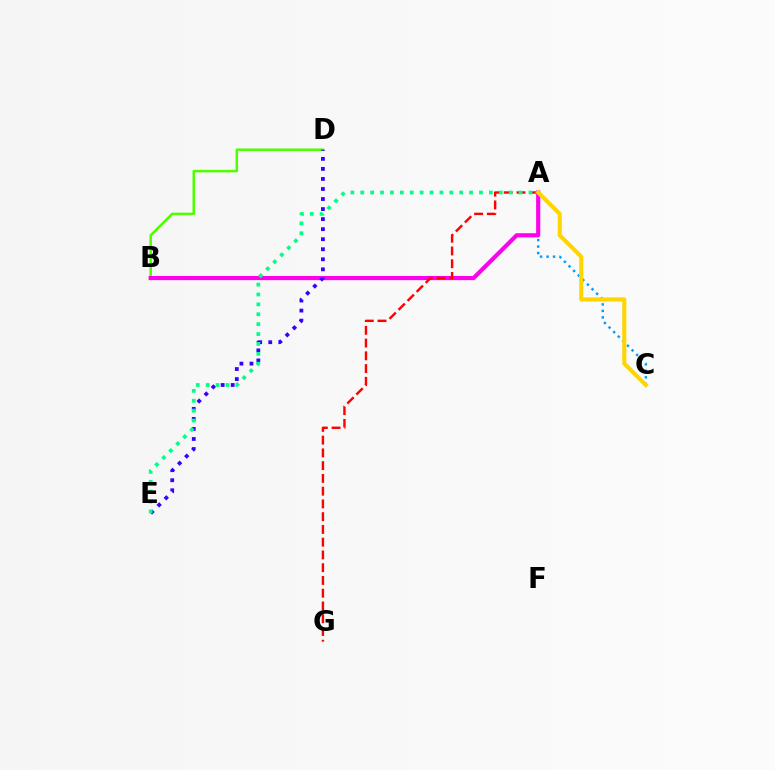{('B', 'D'): [{'color': '#4fff00', 'line_style': 'solid', 'thickness': 1.81}], ('A', 'C'): [{'color': '#009eff', 'line_style': 'dotted', 'thickness': 1.76}, {'color': '#ffd500', 'line_style': 'solid', 'thickness': 2.94}], ('A', 'B'): [{'color': '#ff00ed', 'line_style': 'solid', 'thickness': 2.99}], ('D', 'E'): [{'color': '#3700ff', 'line_style': 'dotted', 'thickness': 2.73}], ('A', 'G'): [{'color': '#ff0000', 'line_style': 'dashed', 'thickness': 1.73}], ('A', 'E'): [{'color': '#00ff86', 'line_style': 'dotted', 'thickness': 2.69}]}